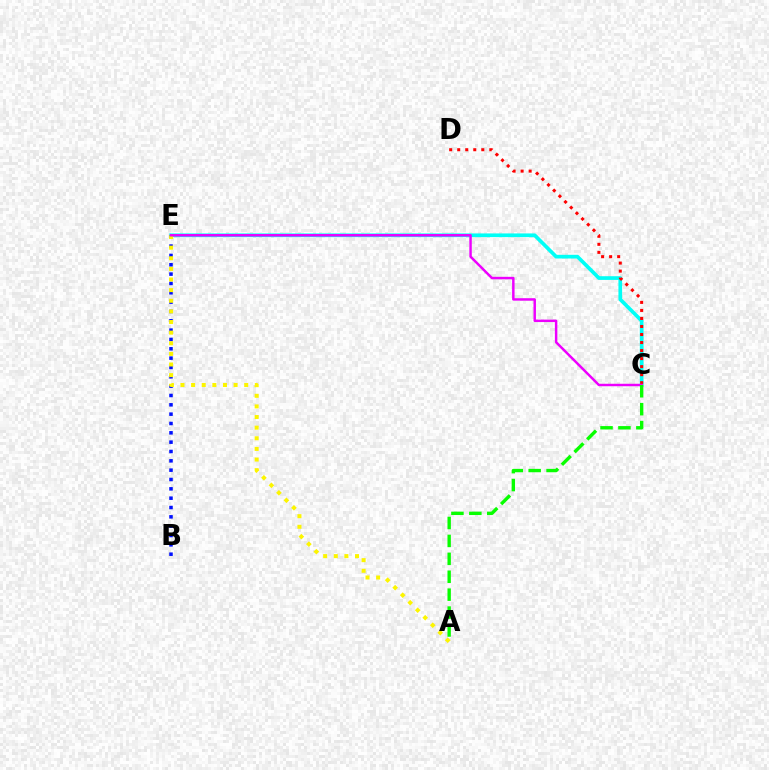{('C', 'E'): [{'color': '#00fff6', 'line_style': 'solid', 'thickness': 2.66}, {'color': '#ee00ff', 'line_style': 'solid', 'thickness': 1.77}], ('B', 'E'): [{'color': '#0010ff', 'line_style': 'dotted', 'thickness': 2.54}], ('C', 'D'): [{'color': '#ff0000', 'line_style': 'dotted', 'thickness': 2.18}], ('A', 'E'): [{'color': '#fcf500', 'line_style': 'dotted', 'thickness': 2.89}], ('A', 'C'): [{'color': '#08ff00', 'line_style': 'dashed', 'thickness': 2.43}]}